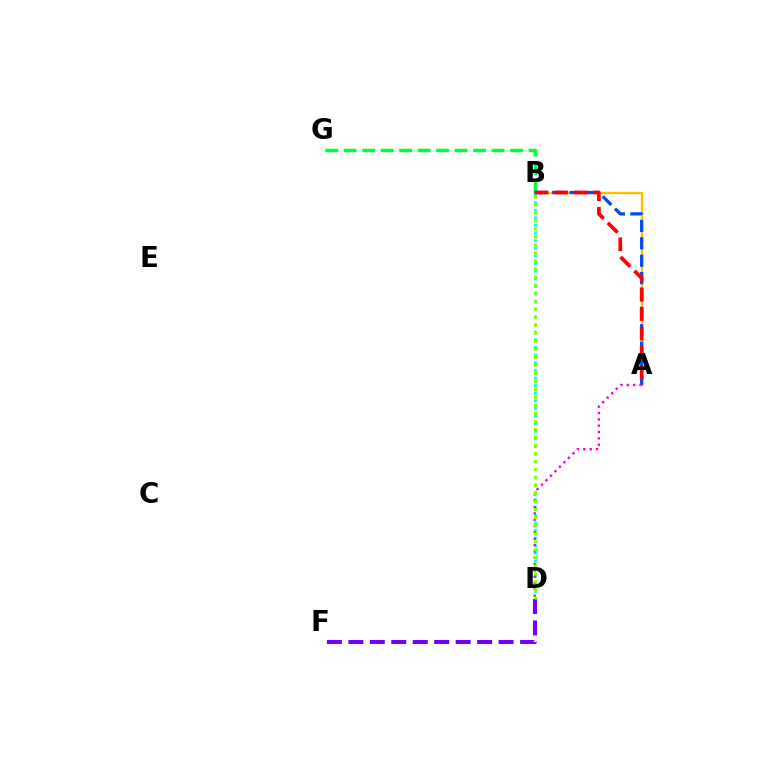{('B', 'D'): [{'color': '#00fff6', 'line_style': 'dotted', 'thickness': 2.07}, {'color': '#84ff00', 'line_style': 'dotted', 'thickness': 2.18}], ('A', 'B'): [{'color': '#ffbd00', 'line_style': 'solid', 'thickness': 1.7}, {'color': '#004bff', 'line_style': 'dashed', 'thickness': 2.36}, {'color': '#ff0000', 'line_style': 'dashed', 'thickness': 2.67}], ('D', 'F'): [{'color': '#7200ff', 'line_style': 'dashed', 'thickness': 2.92}], ('B', 'G'): [{'color': '#00ff39', 'line_style': 'dashed', 'thickness': 2.51}], ('A', 'D'): [{'color': '#ff00cf', 'line_style': 'dotted', 'thickness': 1.72}]}